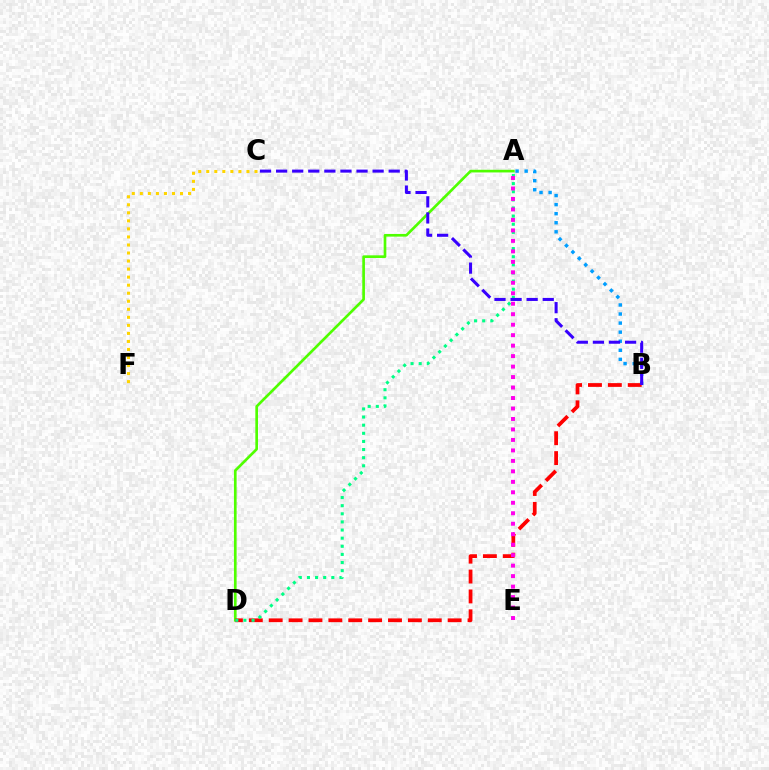{('A', 'D'): [{'color': '#4fff00', 'line_style': 'solid', 'thickness': 1.92}, {'color': '#00ff86', 'line_style': 'dotted', 'thickness': 2.21}], ('C', 'F'): [{'color': '#ffd500', 'line_style': 'dotted', 'thickness': 2.18}], ('A', 'B'): [{'color': '#009eff', 'line_style': 'dotted', 'thickness': 2.46}], ('B', 'D'): [{'color': '#ff0000', 'line_style': 'dashed', 'thickness': 2.7}], ('A', 'E'): [{'color': '#ff00ed', 'line_style': 'dotted', 'thickness': 2.85}], ('B', 'C'): [{'color': '#3700ff', 'line_style': 'dashed', 'thickness': 2.18}]}